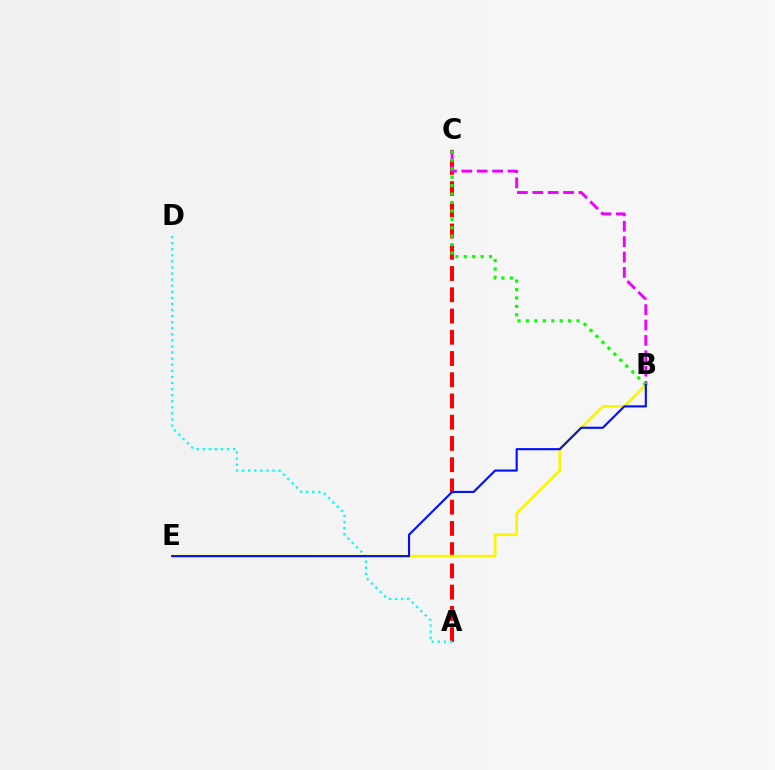{('A', 'C'): [{'color': '#ff0000', 'line_style': 'dashed', 'thickness': 2.89}], ('B', 'E'): [{'color': '#fcf500', 'line_style': 'solid', 'thickness': 1.93}, {'color': '#0010ff', 'line_style': 'solid', 'thickness': 1.53}], ('B', 'C'): [{'color': '#ee00ff', 'line_style': 'dashed', 'thickness': 2.09}, {'color': '#08ff00', 'line_style': 'dotted', 'thickness': 2.29}], ('A', 'D'): [{'color': '#00fff6', 'line_style': 'dotted', 'thickness': 1.65}]}